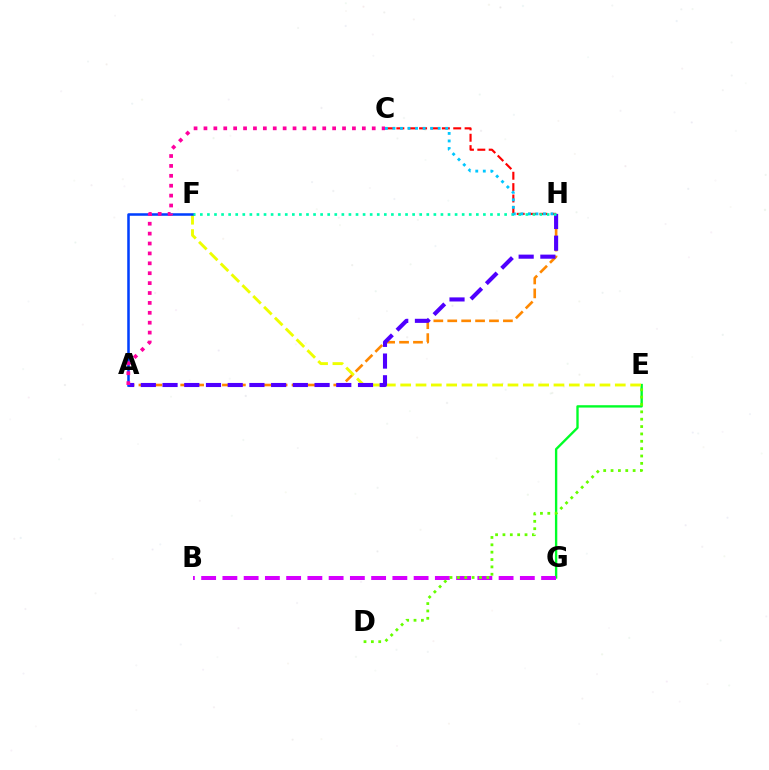{('E', 'G'): [{'color': '#00ff27', 'line_style': 'solid', 'thickness': 1.7}], ('A', 'H'): [{'color': '#ff8800', 'line_style': 'dashed', 'thickness': 1.89}, {'color': '#4f00ff', 'line_style': 'dashed', 'thickness': 2.95}], ('B', 'G'): [{'color': '#d600ff', 'line_style': 'dashed', 'thickness': 2.89}], ('E', 'F'): [{'color': '#eeff00', 'line_style': 'dashed', 'thickness': 2.08}], ('C', 'H'): [{'color': '#ff0000', 'line_style': 'dashed', 'thickness': 1.55}, {'color': '#00c7ff', 'line_style': 'dotted', 'thickness': 2.05}], ('A', 'F'): [{'color': '#003fff', 'line_style': 'solid', 'thickness': 1.82}], ('F', 'H'): [{'color': '#00ffaf', 'line_style': 'dotted', 'thickness': 1.92}], ('D', 'E'): [{'color': '#66ff00', 'line_style': 'dotted', 'thickness': 2.0}], ('A', 'C'): [{'color': '#ff00a0', 'line_style': 'dotted', 'thickness': 2.69}]}